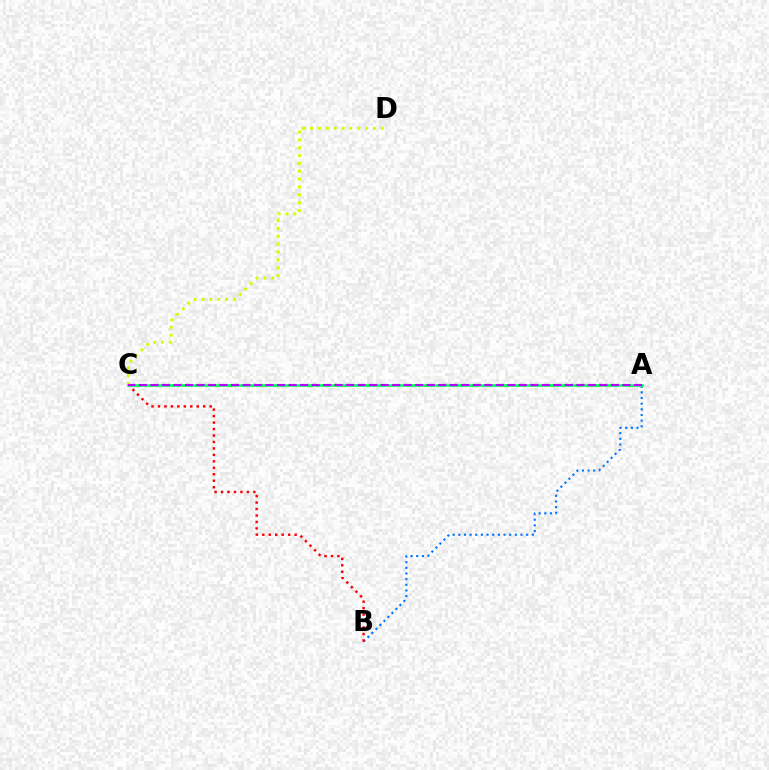{('A', 'B'): [{'color': '#0074ff', 'line_style': 'dotted', 'thickness': 1.54}], ('C', 'D'): [{'color': '#d1ff00', 'line_style': 'dotted', 'thickness': 2.14}], ('B', 'C'): [{'color': '#ff0000', 'line_style': 'dotted', 'thickness': 1.76}], ('A', 'C'): [{'color': '#00ff5c', 'line_style': 'solid', 'thickness': 1.9}, {'color': '#b900ff', 'line_style': 'dashed', 'thickness': 1.56}]}